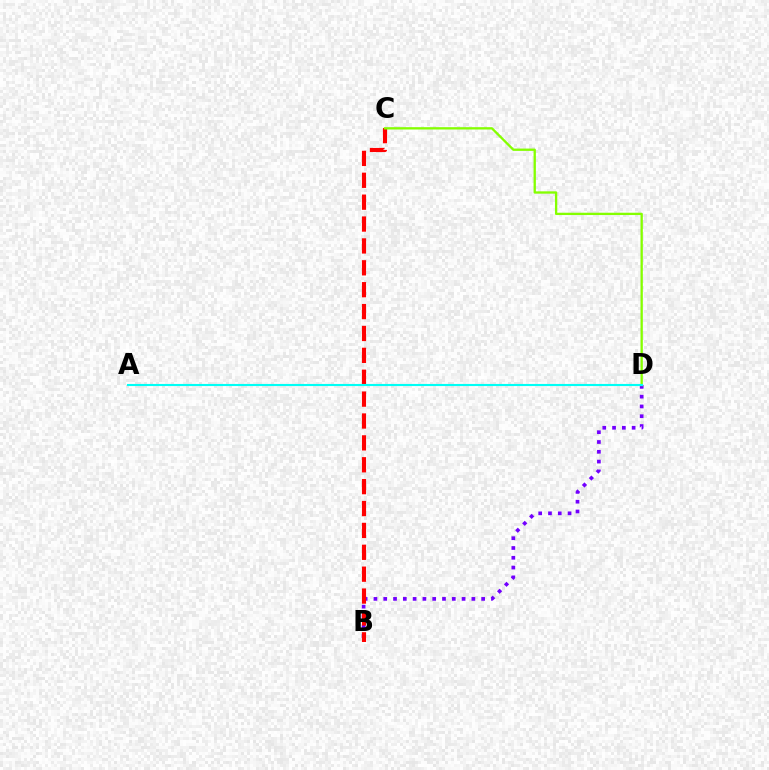{('B', 'D'): [{'color': '#7200ff', 'line_style': 'dotted', 'thickness': 2.66}], ('B', 'C'): [{'color': '#ff0000', 'line_style': 'dashed', 'thickness': 2.97}], ('C', 'D'): [{'color': '#84ff00', 'line_style': 'solid', 'thickness': 1.67}], ('A', 'D'): [{'color': '#00fff6', 'line_style': 'solid', 'thickness': 1.52}]}